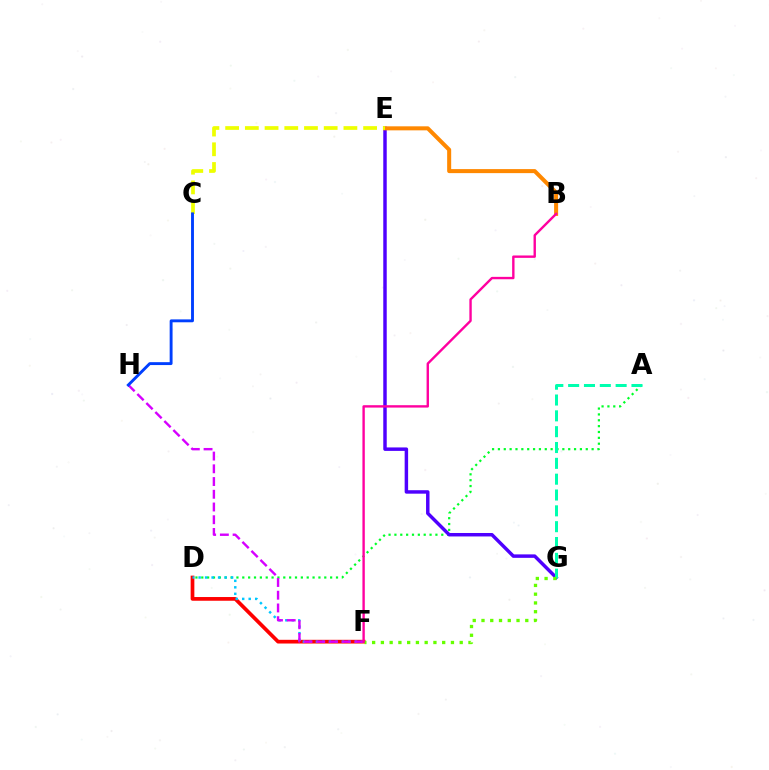{('A', 'D'): [{'color': '#00ff27', 'line_style': 'dotted', 'thickness': 1.59}], ('E', 'G'): [{'color': '#4f00ff', 'line_style': 'solid', 'thickness': 2.49}], ('D', 'F'): [{'color': '#ff0000', 'line_style': 'solid', 'thickness': 2.67}, {'color': '#00c7ff', 'line_style': 'dotted', 'thickness': 1.77}], ('A', 'G'): [{'color': '#00ffaf', 'line_style': 'dashed', 'thickness': 2.15}], ('F', 'G'): [{'color': '#66ff00', 'line_style': 'dotted', 'thickness': 2.38}], ('F', 'H'): [{'color': '#d600ff', 'line_style': 'dashed', 'thickness': 1.73}], ('B', 'E'): [{'color': '#ff8800', 'line_style': 'solid', 'thickness': 2.9}], ('C', 'E'): [{'color': '#eeff00', 'line_style': 'dashed', 'thickness': 2.68}], ('B', 'F'): [{'color': '#ff00a0', 'line_style': 'solid', 'thickness': 1.72}], ('C', 'H'): [{'color': '#003fff', 'line_style': 'solid', 'thickness': 2.08}]}